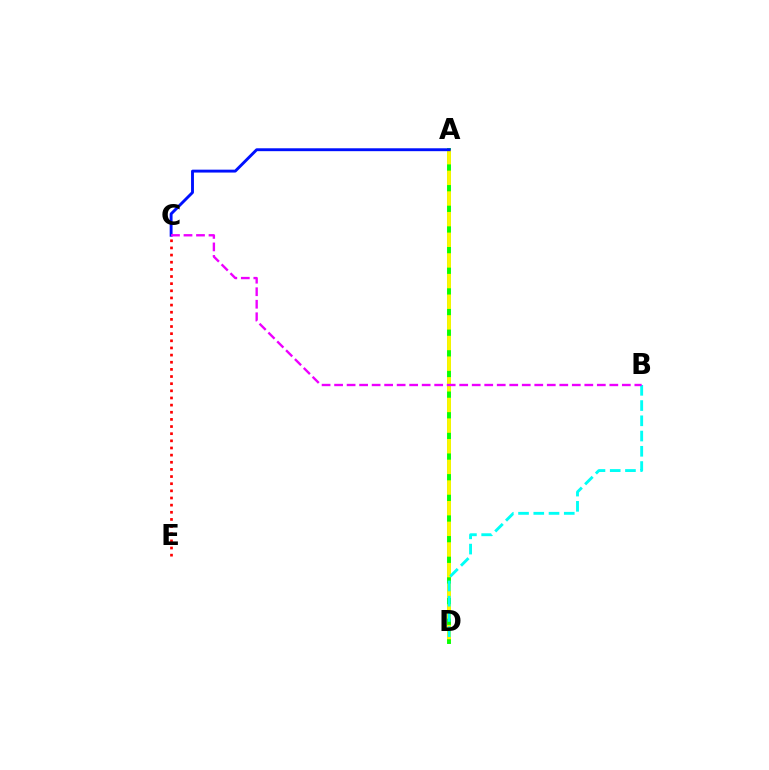{('A', 'D'): [{'color': '#08ff00', 'line_style': 'solid', 'thickness': 2.82}, {'color': '#fcf500', 'line_style': 'dashed', 'thickness': 2.8}], ('C', 'E'): [{'color': '#ff0000', 'line_style': 'dotted', 'thickness': 1.94}], ('A', 'C'): [{'color': '#0010ff', 'line_style': 'solid', 'thickness': 2.08}], ('B', 'D'): [{'color': '#00fff6', 'line_style': 'dashed', 'thickness': 2.07}], ('B', 'C'): [{'color': '#ee00ff', 'line_style': 'dashed', 'thickness': 1.7}]}